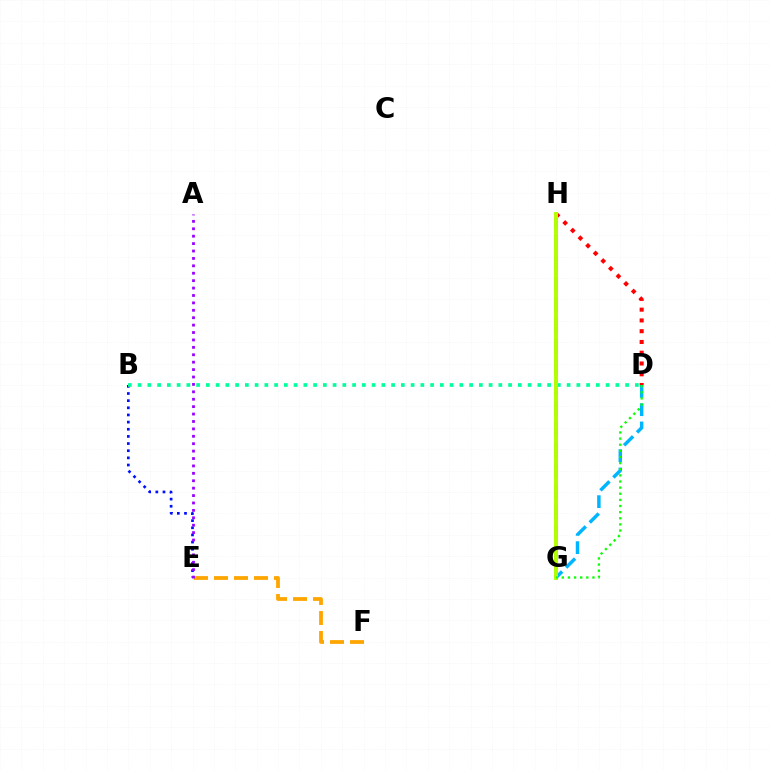{('D', 'G'): [{'color': '#00b5ff', 'line_style': 'dashed', 'thickness': 2.48}, {'color': '#08ff00', 'line_style': 'dotted', 'thickness': 1.67}], ('B', 'E'): [{'color': '#0010ff', 'line_style': 'dotted', 'thickness': 1.94}], ('G', 'H'): [{'color': '#ff00bd', 'line_style': 'dashed', 'thickness': 2.82}, {'color': '#b3ff00', 'line_style': 'solid', 'thickness': 2.85}], ('E', 'F'): [{'color': '#ffa500', 'line_style': 'dashed', 'thickness': 2.72}], ('A', 'E'): [{'color': '#9b00ff', 'line_style': 'dotted', 'thickness': 2.01}], ('B', 'D'): [{'color': '#00ff9d', 'line_style': 'dotted', 'thickness': 2.65}], ('D', 'H'): [{'color': '#ff0000', 'line_style': 'dotted', 'thickness': 2.92}]}